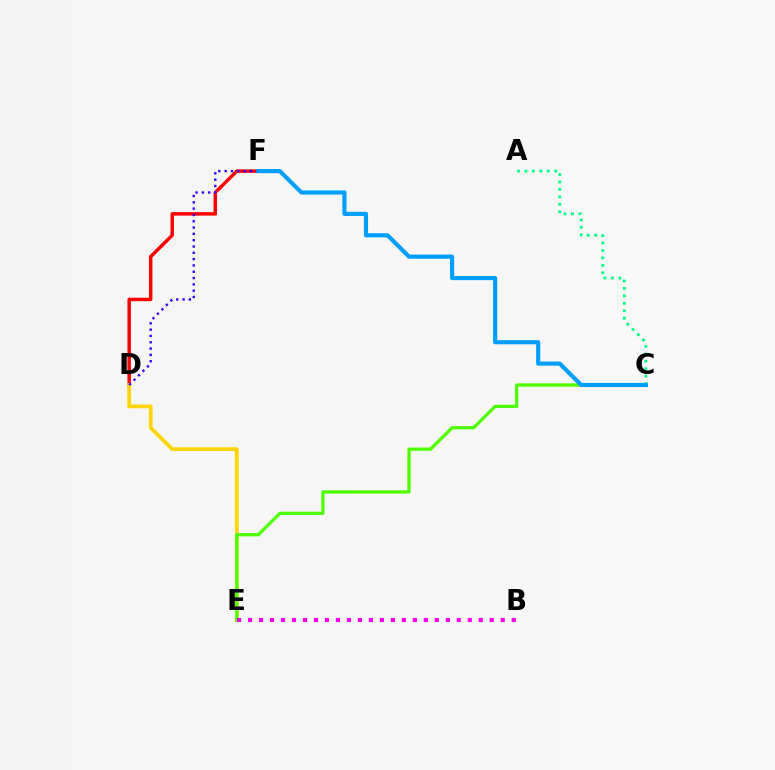{('D', 'F'): [{'color': '#ff0000', 'line_style': 'solid', 'thickness': 2.49}, {'color': '#3700ff', 'line_style': 'dotted', 'thickness': 1.72}], ('D', 'E'): [{'color': '#ffd500', 'line_style': 'solid', 'thickness': 2.69}], ('A', 'C'): [{'color': '#00ff86', 'line_style': 'dotted', 'thickness': 2.02}], ('C', 'E'): [{'color': '#4fff00', 'line_style': 'solid', 'thickness': 2.36}], ('B', 'E'): [{'color': '#ff00ed', 'line_style': 'dotted', 'thickness': 2.98}], ('C', 'F'): [{'color': '#009eff', 'line_style': 'solid', 'thickness': 2.99}]}